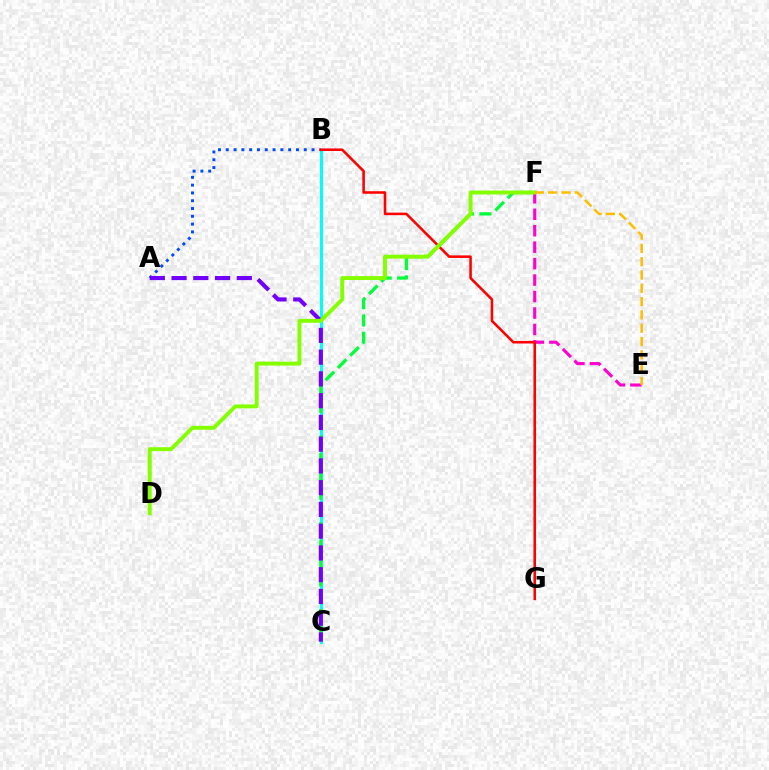{('B', 'C'): [{'color': '#00fff6', 'line_style': 'solid', 'thickness': 2.2}], ('A', 'B'): [{'color': '#004bff', 'line_style': 'dotted', 'thickness': 2.12}], ('C', 'F'): [{'color': '#00ff39', 'line_style': 'dashed', 'thickness': 2.36}], ('A', 'C'): [{'color': '#7200ff', 'line_style': 'dashed', 'thickness': 2.96}], ('E', 'F'): [{'color': '#ff00cf', 'line_style': 'dashed', 'thickness': 2.24}, {'color': '#ffbd00', 'line_style': 'dashed', 'thickness': 1.81}], ('B', 'G'): [{'color': '#ff0000', 'line_style': 'solid', 'thickness': 1.85}], ('D', 'F'): [{'color': '#84ff00', 'line_style': 'solid', 'thickness': 2.82}]}